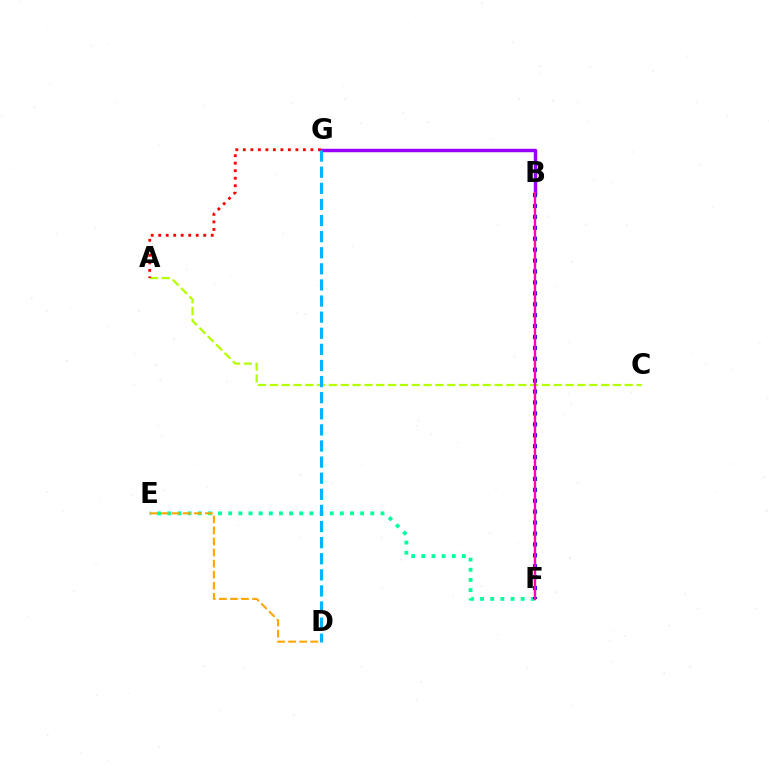{('E', 'F'): [{'color': '#00ff9d', 'line_style': 'dotted', 'thickness': 2.76}], ('D', 'E'): [{'color': '#ffa500', 'line_style': 'dashed', 'thickness': 1.5}], ('A', 'C'): [{'color': '#b3ff00', 'line_style': 'dashed', 'thickness': 1.61}], ('B', 'G'): [{'color': '#9b00ff', 'line_style': 'solid', 'thickness': 2.5}], ('A', 'G'): [{'color': '#ff0000', 'line_style': 'dotted', 'thickness': 2.04}], ('B', 'F'): [{'color': '#0010ff', 'line_style': 'dotted', 'thickness': 2.97}, {'color': '#08ff00', 'line_style': 'dashed', 'thickness': 1.6}, {'color': '#ff00bd', 'line_style': 'solid', 'thickness': 1.68}], ('D', 'G'): [{'color': '#00b5ff', 'line_style': 'dashed', 'thickness': 2.19}]}